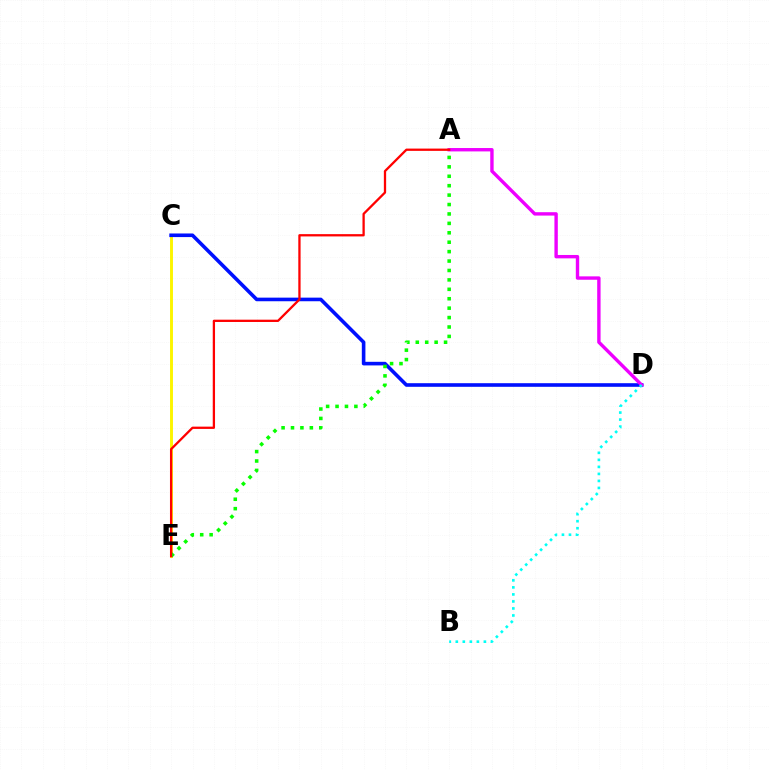{('C', 'E'): [{'color': '#fcf500', 'line_style': 'solid', 'thickness': 2.1}], ('C', 'D'): [{'color': '#0010ff', 'line_style': 'solid', 'thickness': 2.6}], ('A', 'E'): [{'color': '#08ff00', 'line_style': 'dotted', 'thickness': 2.56}, {'color': '#ff0000', 'line_style': 'solid', 'thickness': 1.65}], ('A', 'D'): [{'color': '#ee00ff', 'line_style': 'solid', 'thickness': 2.44}], ('B', 'D'): [{'color': '#00fff6', 'line_style': 'dotted', 'thickness': 1.91}]}